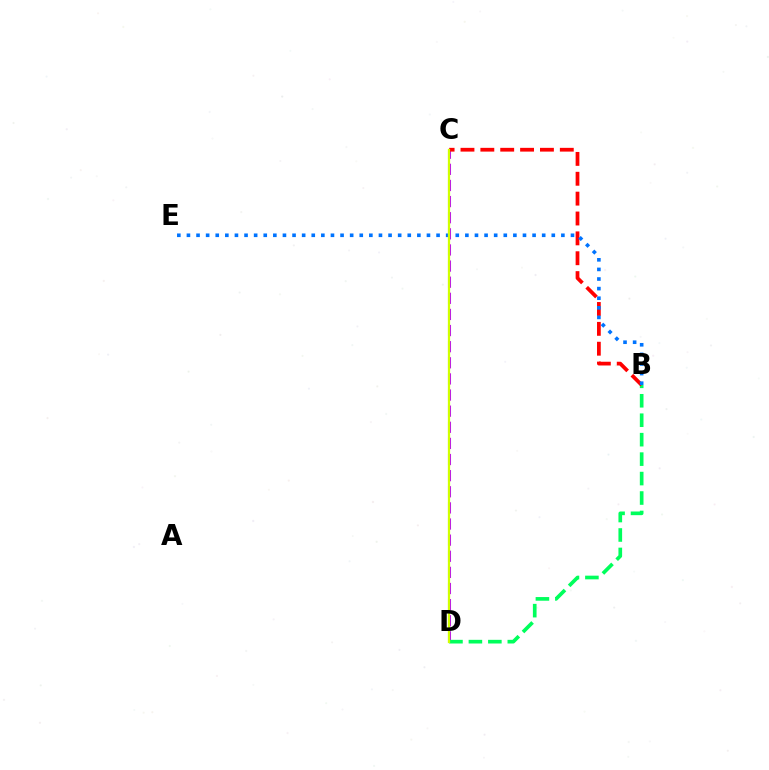{('C', 'D'): [{'color': '#b900ff', 'line_style': 'dashed', 'thickness': 2.19}, {'color': '#d1ff00', 'line_style': 'solid', 'thickness': 1.63}], ('B', 'D'): [{'color': '#00ff5c', 'line_style': 'dashed', 'thickness': 2.64}], ('B', 'C'): [{'color': '#ff0000', 'line_style': 'dashed', 'thickness': 2.7}], ('B', 'E'): [{'color': '#0074ff', 'line_style': 'dotted', 'thickness': 2.61}]}